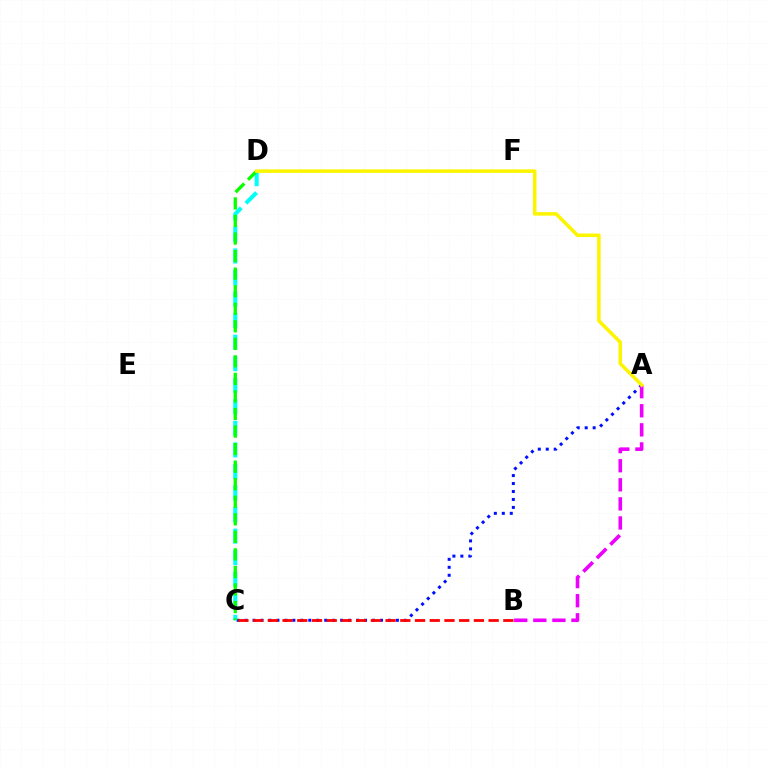{('A', 'C'): [{'color': '#0010ff', 'line_style': 'dotted', 'thickness': 2.16}], ('B', 'C'): [{'color': '#ff0000', 'line_style': 'dashed', 'thickness': 2.0}], ('C', 'D'): [{'color': '#00fff6', 'line_style': 'dashed', 'thickness': 2.93}, {'color': '#08ff00', 'line_style': 'dashed', 'thickness': 2.38}], ('A', 'B'): [{'color': '#ee00ff', 'line_style': 'dashed', 'thickness': 2.59}], ('A', 'D'): [{'color': '#fcf500', 'line_style': 'solid', 'thickness': 2.55}]}